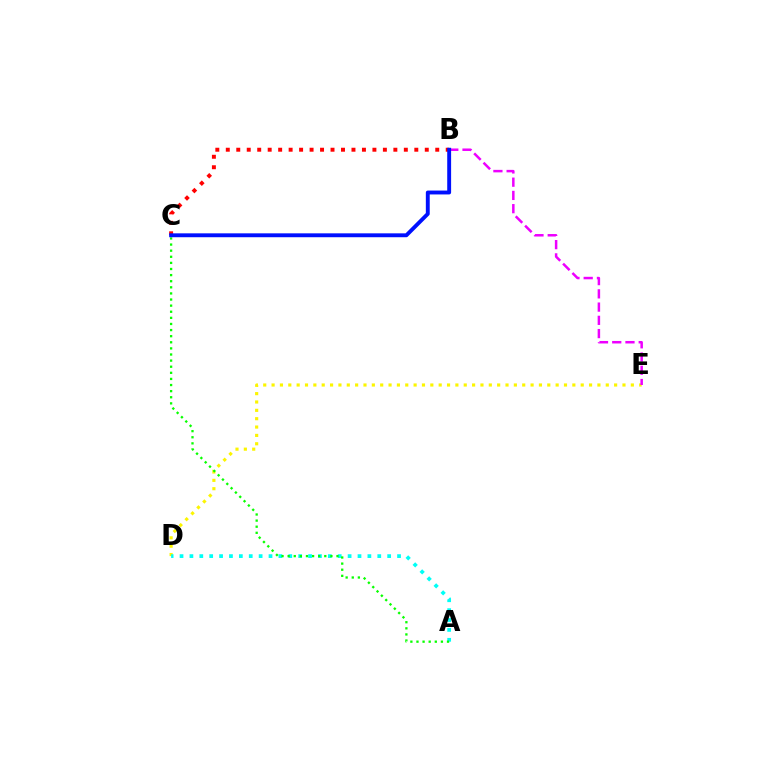{('B', 'C'): [{'color': '#ff0000', 'line_style': 'dotted', 'thickness': 2.85}, {'color': '#0010ff', 'line_style': 'solid', 'thickness': 2.8}], ('D', 'E'): [{'color': '#fcf500', 'line_style': 'dotted', 'thickness': 2.27}], ('B', 'E'): [{'color': '#ee00ff', 'line_style': 'dashed', 'thickness': 1.8}], ('A', 'D'): [{'color': '#00fff6', 'line_style': 'dotted', 'thickness': 2.69}], ('A', 'C'): [{'color': '#08ff00', 'line_style': 'dotted', 'thickness': 1.66}]}